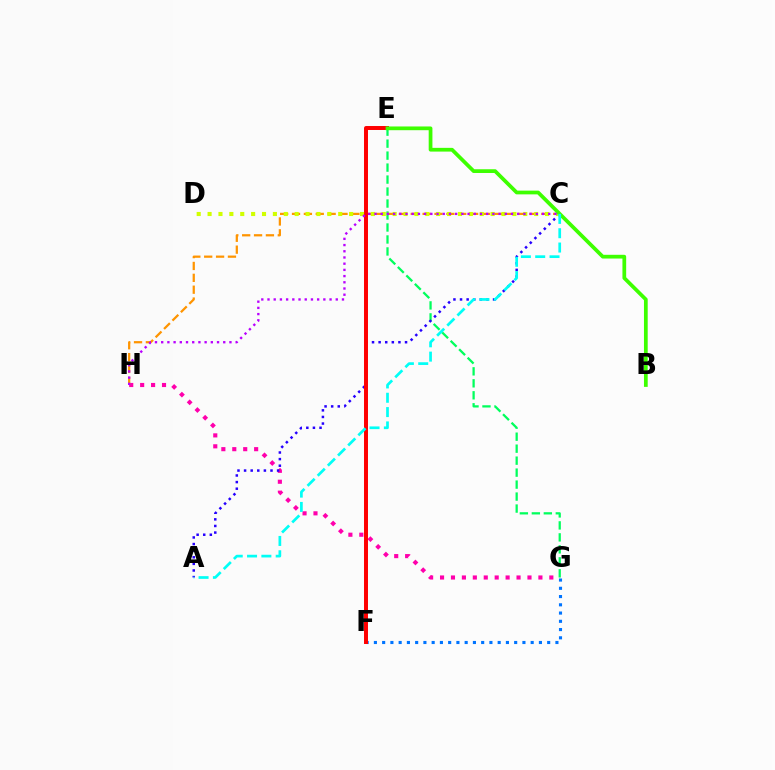{('G', 'H'): [{'color': '#ff00ac', 'line_style': 'dotted', 'thickness': 2.97}], ('E', 'G'): [{'color': '#00ff5c', 'line_style': 'dashed', 'thickness': 1.63}], ('C', 'H'): [{'color': '#ff9400', 'line_style': 'dashed', 'thickness': 1.61}, {'color': '#b900ff', 'line_style': 'dotted', 'thickness': 1.69}], ('A', 'C'): [{'color': '#2500ff', 'line_style': 'dotted', 'thickness': 1.79}, {'color': '#00fff6', 'line_style': 'dashed', 'thickness': 1.95}], ('F', 'G'): [{'color': '#0074ff', 'line_style': 'dotted', 'thickness': 2.24}], ('E', 'F'): [{'color': '#ff0000', 'line_style': 'solid', 'thickness': 2.86}], ('C', 'D'): [{'color': '#d1ff00', 'line_style': 'dotted', 'thickness': 2.96}], ('B', 'E'): [{'color': '#3dff00', 'line_style': 'solid', 'thickness': 2.69}]}